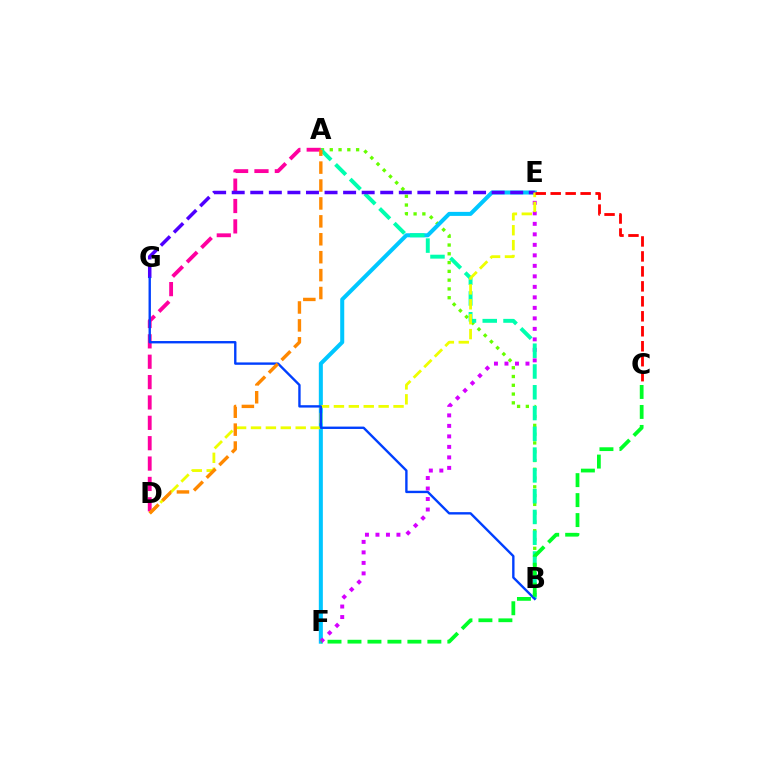{('A', 'B'): [{'color': '#66ff00', 'line_style': 'dotted', 'thickness': 2.39}, {'color': '#00ffaf', 'line_style': 'dashed', 'thickness': 2.82}], ('E', 'F'): [{'color': '#00c7ff', 'line_style': 'solid', 'thickness': 2.9}, {'color': '#d600ff', 'line_style': 'dotted', 'thickness': 2.85}], ('A', 'D'): [{'color': '#ff00a0', 'line_style': 'dashed', 'thickness': 2.77}, {'color': '#ff8800', 'line_style': 'dashed', 'thickness': 2.43}], ('E', 'G'): [{'color': '#4f00ff', 'line_style': 'dashed', 'thickness': 2.52}], ('D', 'E'): [{'color': '#eeff00', 'line_style': 'dashed', 'thickness': 2.02}], ('C', 'E'): [{'color': '#ff0000', 'line_style': 'dashed', 'thickness': 2.03}], ('B', 'G'): [{'color': '#003fff', 'line_style': 'solid', 'thickness': 1.71}], ('C', 'F'): [{'color': '#00ff27', 'line_style': 'dashed', 'thickness': 2.71}]}